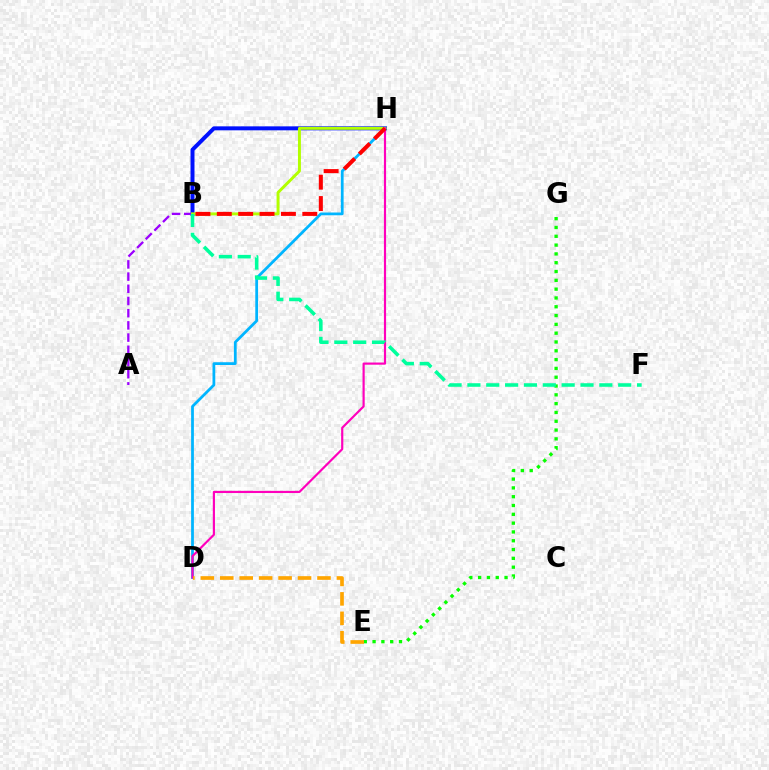{('B', 'H'): [{'color': '#0010ff', 'line_style': 'solid', 'thickness': 2.86}, {'color': '#b3ff00', 'line_style': 'solid', 'thickness': 2.13}, {'color': '#ff0000', 'line_style': 'dashed', 'thickness': 2.9}], ('D', 'H'): [{'color': '#00b5ff', 'line_style': 'solid', 'thickness': 1.99}, {'color': '#ff00bd', 'line_style': 'solid', 'thickness': 1.57}], ('E', 'G'): [{'color': '#08ff00', 'line_style': 'dotted', 'thickness': 2.39}], ('A', 'B'): [{'color': '#9b00ff', 'line_style': 'dashed', 'thickness': 1.66}], ('B', 'F'): [{'color': '#00ff9d', 'line_style': 'dashed', 'thickness': 2.56}], ('D', 'E'): [{'color': '#ffa500', 'line_style': 'dashed', 'thickness': 2.64}]}